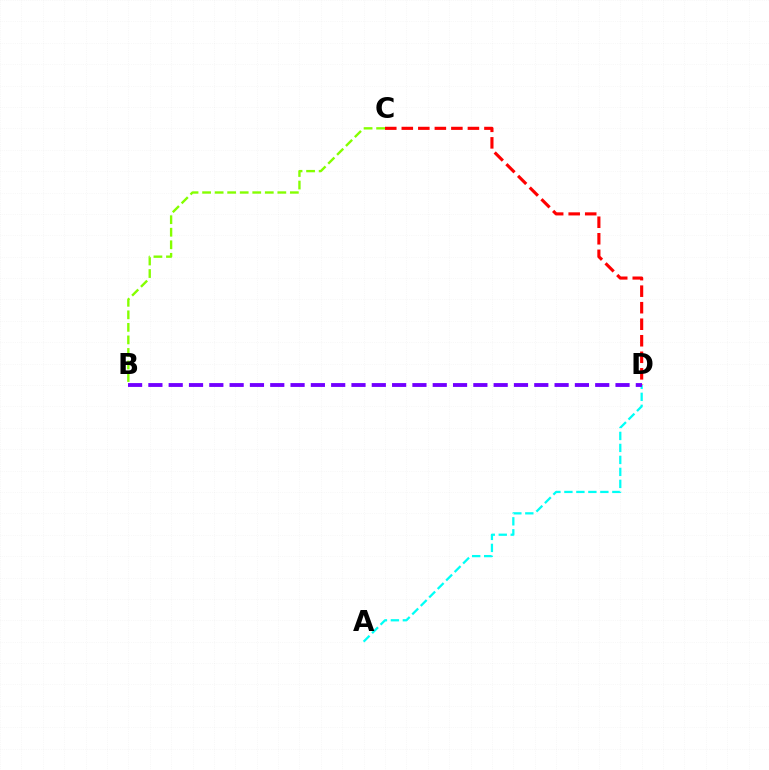{('B', 'C'): [{'color': '#84ff00', 'line_style': 'dashed', 'thickness': 1.7}], ('C', 'D'): [{'color': '#ff0000', 'line_style': 'dashed', 'thickness': 2.25}], ('A', 'D'): [{'color': '#00fff6', 'line_style': 'dashed', 'thickness': 1.63}], ('B', 'D'): [{'color': '#7200ff', 'line_style': 'dashed', 'thickness': 2.76}]}